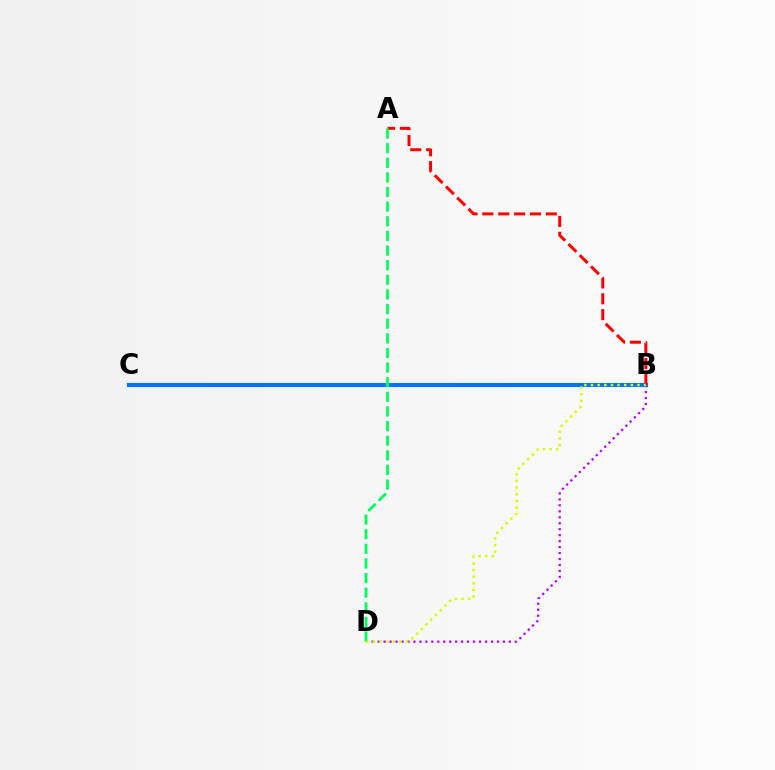{('B', 'D'): [{'color': '#b900ff', 'line_style': 'dotted', 'thickness': 1.62}, {'color': '#d1ff00', 'line_style': 'dotted', 'thickness': 1.81}], ('B', 'C'): [{'color': '#0074ff', 'line_style': 'solid', 'thickness': 2.98}], ('A', 'B'): [{'color': '#ff0000', 'line_style': 'dashed', 'thickness': 2.16}], ('A', 'D'): [{'color': '#00ff5c', 'line_style': 'dashed', 'thickness': 1.99}]}